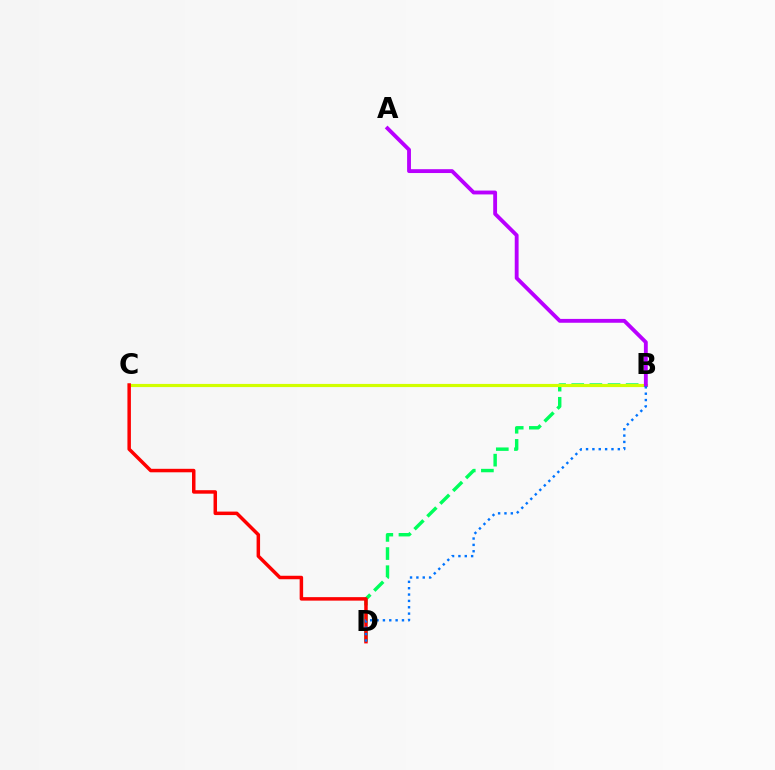{('B', 'D'): [{'color': '#00ff5c', 'line_style': 'dashed', 'thickness': 2.47}, {'color': '#0074ff', 'line_style': 'dotted', 'thickness': 1.73}], ('B', 'C'): [{'color': '#d1ff00', 'line_style': 'solid', 'thickness': 2.28}], ('C', 'D'): [{'color': '#ff0000', 'line_style': 'solid', 'thickness': 2.51}], ('A', 'B'): [{'color': '#b900ff', 'line_style': 'solid', 'thickness': 2.77}]}